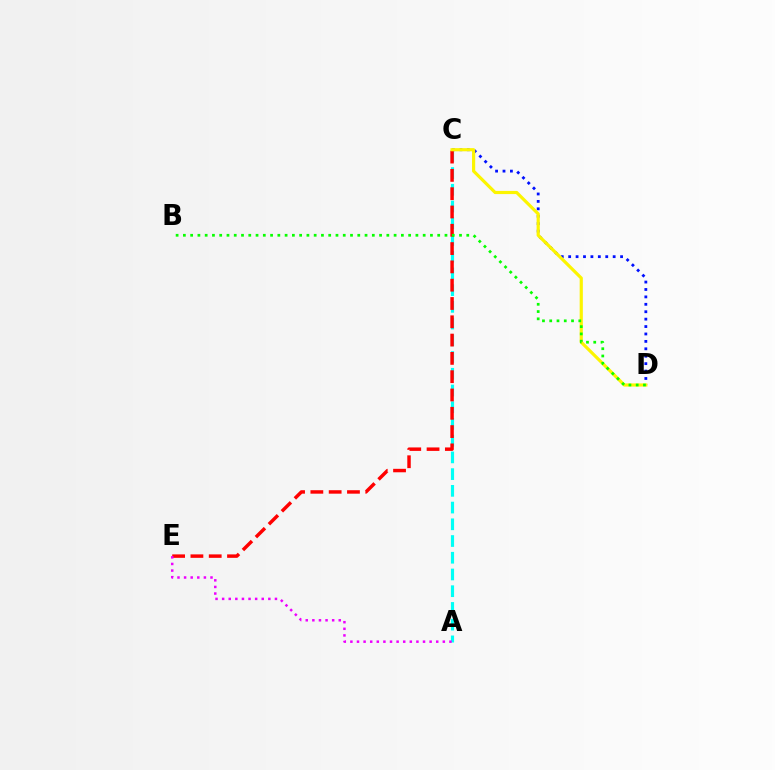{('C', 'D'): [{'color': '#0010ff', 'line_style': 'dotted', 'thickness': 2.02}, {'color': '#fcf500', 'line_style': 'solid', 'thickness': 2.28}], ('A', 'C'): [{'color': '#00fff6', 'line_style': 'dashed', 'thickness': 2.27}], ('C', 'E'): [{'color': '#ff0000', 'line_style': 'dashed', 'thickness': 2.49}], ('A', 'E'): [{'color': '#ee00ff', 'line_style': 'dotted', 'thickness': 1.79}], ('B', 'D'): [{'color': '#08ff00', 'line_style': 'dotted', 'thickness': 1.97}]}